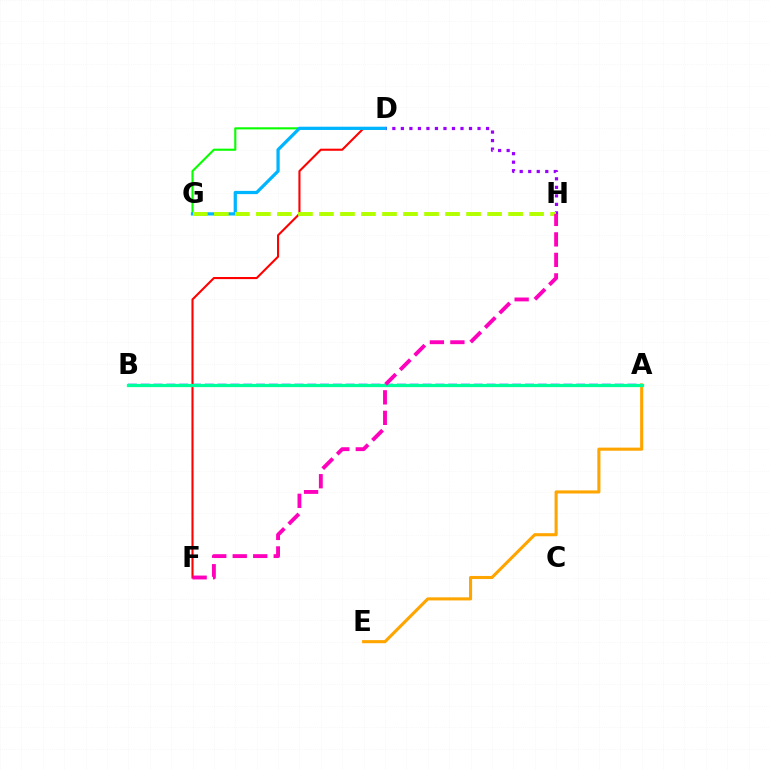{('A', 'B'): [{'color': '#0010ff', 'line_style': 'dashed', 'thickness': 1.74}, {'color': '#00ff9d', 'line_style': 'solid', 'thickness': 2.35}], ('D', 'F'): [{'color': '#ff0000', 'line_style': 'solid', 'thickness': 1.51}], ('D', 'H'): [{'color': '#9b00ff', 'line_style': 'dotted', 'thickness': 2.31}], ('A', 'E'): [{'color': '#ffa500', 'line_style': 'solid', 'thickness': 2.22}], ('D', 'G'): [{'color': '#08ff00', 'line_style': 'solid', 'thickness': 1.52}, {'color': '#00b5ff', 'line_style': 'solid', 'thickness': 2.33}], ('G', 'H'): [{'color': '#b3ff00', 'line_style': 'dashed', 'thickness': 2.86}], ('F', 'H'): [{'color': '#ff00bd', 'line_style': 'dashed', 'thickness': 2.78}]}